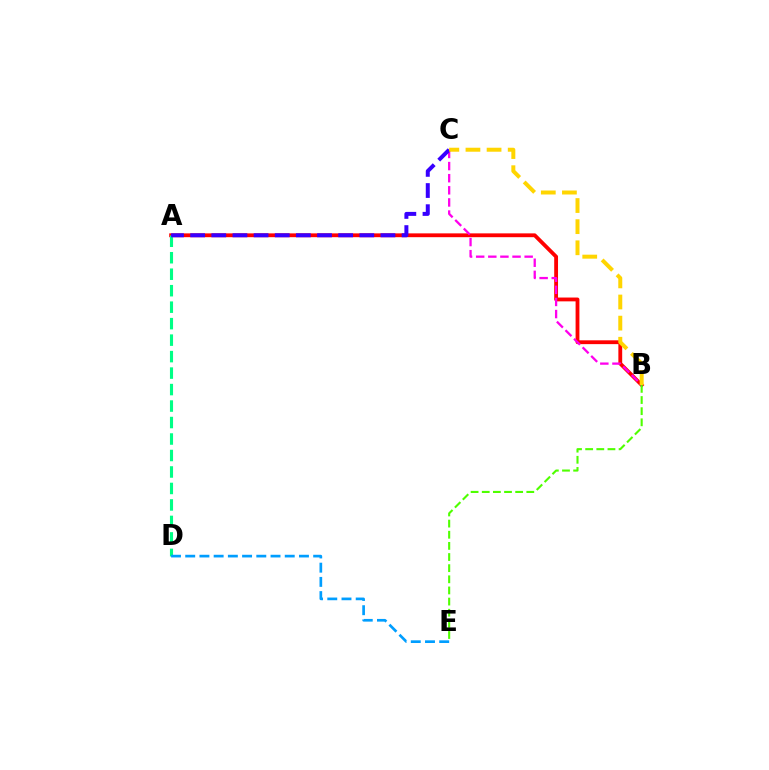{('A', 'B'): [{'color': '#ff0000', 'line_style': 'solid', 'thickness': 2.75}], ('B', 'C'): [{'color': '#ff00ed', 'line_style': 'dashed', 'thickness': 1.65}, {'color': '#ffd500', 'line_style': 'dashed', 'thickness': 2.87}], ('A', 'D'): [{'color': '#00ff86', 'line_style': 'dashed', 'thickness': 2.24}], ('B', 'E'): [{'color': '#4fff00', 'line_style': 'dashed', 'thickness': 1.51}], ('A', 'C'): [{'color': '#3700ff', 'line_style': 'dashed', 'thickness': 2.87}], ('D', 'E'): [{'color': '#009eff', 'line_style': 'dashed', 'thickness': 1.93}]}